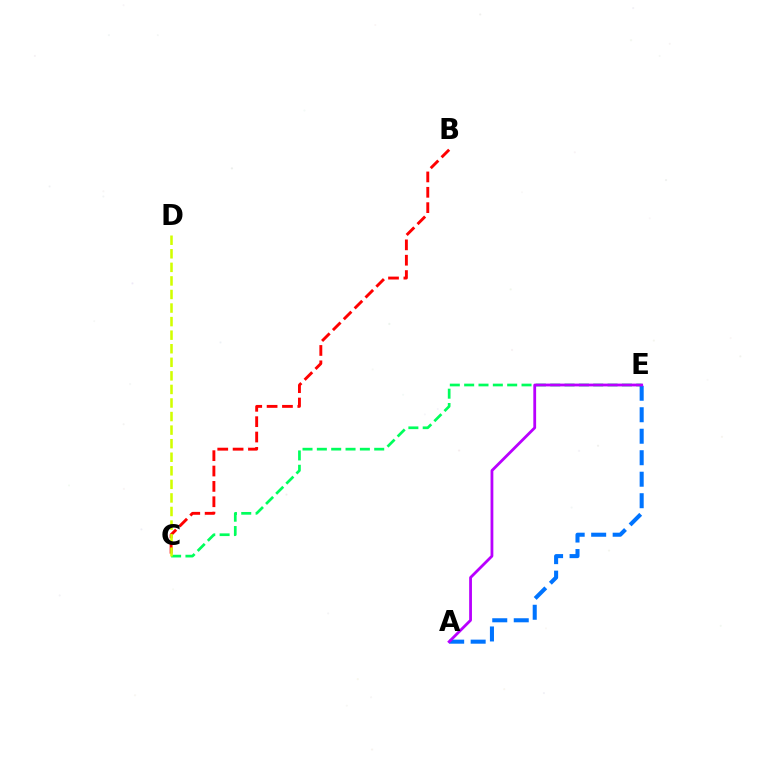{('C', 'E'): [{'color': '#00ff5c', 'line_style': 'dashed', 'thickness': 1.95}], ('B', 'C'): [{'color': '#ff0000', 'line_style': 'dashed', 'thickness': 2.09}], ('A', 'E'): [{'color': '#0074ff', 'line_style': 'dashed', 'thickness': 2.92}, {'color': '#b900ff', 'line_style': 'solid', 'thickness': 2.01}], ('C', 'D'): [{'color': '#d1ff00', 'line_style': 'dashed', 'thickness': 1.84}]}